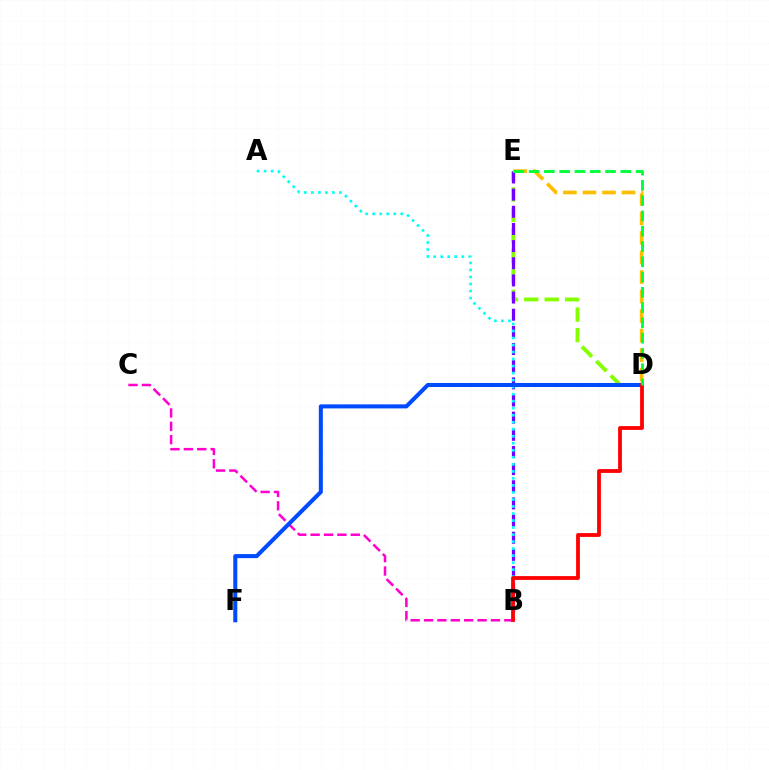{('D', 'E'): [{'color': '#84ff00', 'line_style': 'dashed', 'thickness': 2.78}, {'color': '#ffbd00', 'line_style': 'dashed', 'thickness': 2.65}, {'color': '#00ff39', 'line_style': 'dashed', 'thickness': 2.08}], ('B', 'E'): [{'color': '#7200ff', 'line_style': 'dashed', 'thickness': 2.33}], ('B', 'C'): [{'color': '#ff00cf', 'line_style': 'dashed', 'thickness': 1.82}], ('A', 'B'): [{'color': '#00fff6', 'line_style': 'dotted', 'thickness': 1.91}], ('D', 'F'): [{'color': '#004bff', 'line_style': 'solid', 'thickness': 2.92}], ('B', 'D'): [{'color': '#ff0000', 'line_style': 'solid', 'thickness': 2.74}]}